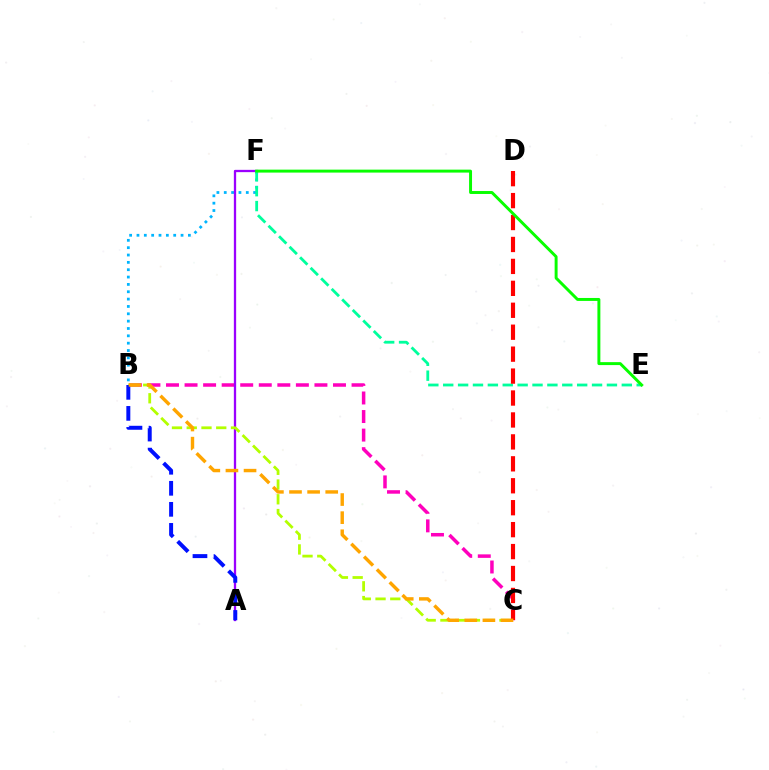{('B', 'F'): [{'color': '#00b5ff', 'line_style': 'dotted', 'thickness': 2.0}], ('B', 'C'): [{'color': '#ff00bd', 'line_style': 'dashed', 'thickness': 2.52}, {'color': '#b3ff00', 'line_style': 'dashed', 'thickness': 2.0}, {'color': '#ffa500', 'line_style': 'dashed', 'thickness': 2.46}], ('A', 'F'): [{'color': '#9b00ff', 'line_style': 'solid', 'thickness': 1.65}], ('E', 'F'): [{'color': '#00ff9d', 'line_style': 'dashed', 'thickness': 2.02}, {'color': '#08ff00', 'line_style': 'solid', 'thickness': 2.12}], ('C', 'D'): [{'color': '#ff0000', 'line_style': 'dashed', 'thickness': 2.98}], ('A', 'B'): [{'color': '#0010ff', 'line_style': 'dashed', 'thickness': 2.86}]}